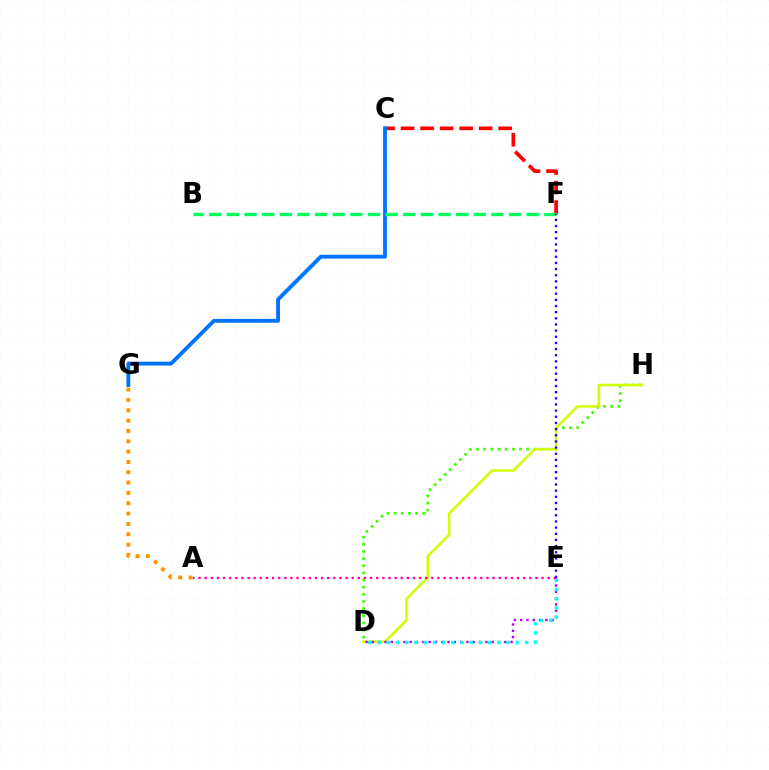{('D', 'H'): [{'color': '#3dff00', 'line_style': 'dotted', 'thickness': 1.94}, {'color': '#d1ff00', 'line_style': 'solid', 'thickness': 1.82}], ('C', 'F'): [{'color': '#ff0000', 'line_style': 'dashed', 'thickness': 2.65}], ('A', 'G'): [{'color': '#ff9400', 'line_style': 'dotted', 'thickness': 2.81}], ('D', 'E'): [{'color': '#b900ff', 'line_style': 'dotted', 'thickness': 1.71}, {'color': '#00fff6', 'line_style': 'dotted', 'thickness': 2.5}], ('C', 'G'): [{'color': '#0074ff', 'line_style': 'solid', 'thickness': 2.76}], ('B', 'F'): [{'color': '#00ff5c', 'line_style': 'dashed', 'thickness': 2.4}], ('A', 'E'): [{'color': '#ff00ac', 'line_style': 'dotted', 'thickness': 1.66}], ('E', 'F'): [{'color': '#2500ff', 'line_style': 'dotted', 'thickness': 1.67}]}